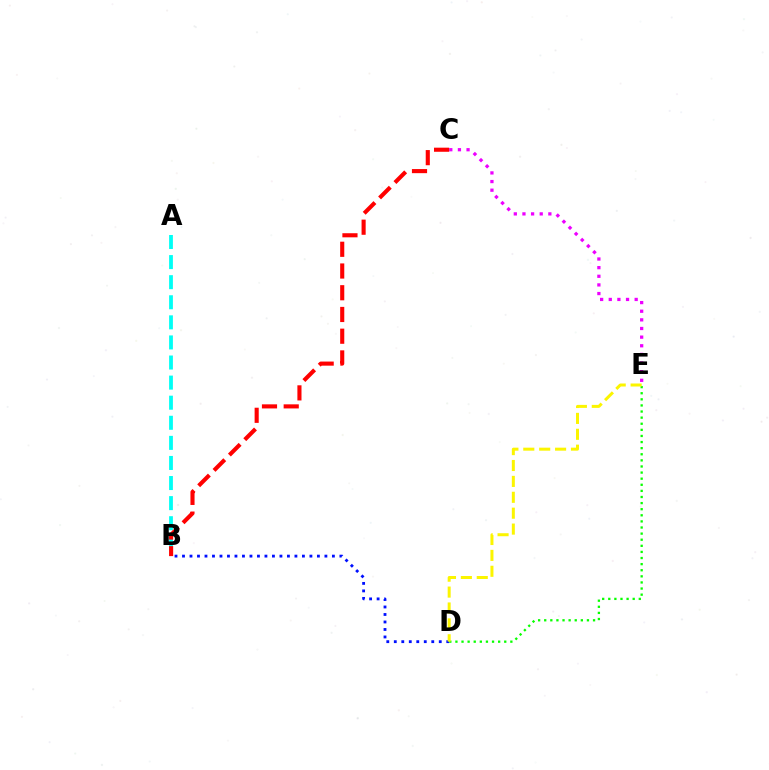{('B', 'D'): [{'color': '#0010ff', 'line_style': 'dotted', 'thickness': 2.04}], ('A', 'B'): [{'color': '#00fff6', 'line_style': 'dashed', 'thickness': 2.73}], ('D', 'E'): [{'color': '#08ff00', 'line_style': 'dotted', 'thickness': 1.66}, {'color': '#fcf500', 'line_style': 'dashed', 'thickness': 2.16}], ('C', 'E'): [{'color': '#ee00ff', 'line_style': 'dotted', 'thickness': 2.35}], ('B', 'C'): [{'color': '#ff0000', 'line_style': 'dashed', 'thickness': 2.95}]}